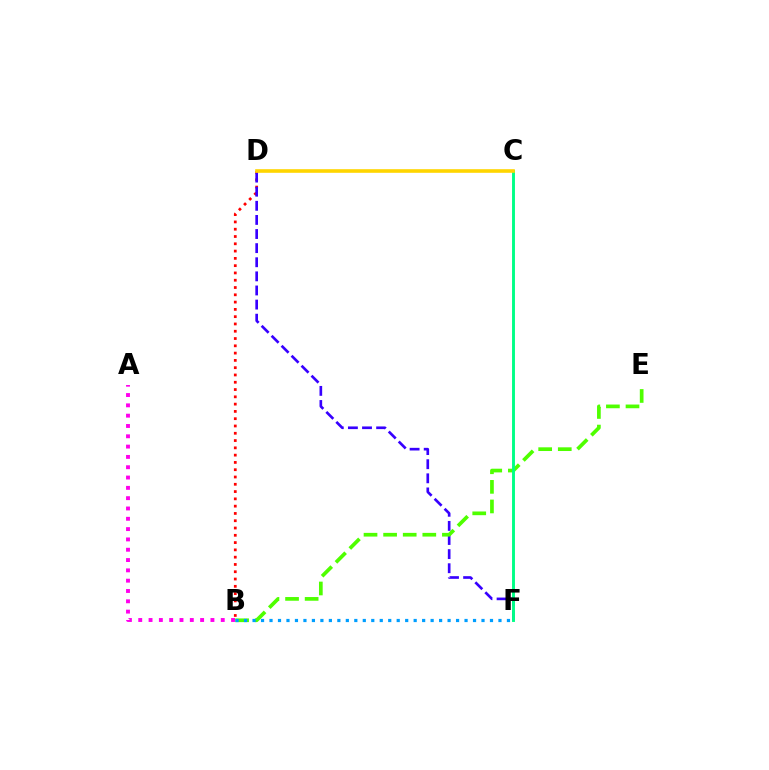{('B', 'D'): [{'color': '#ff0000', 'line_style': 'dotted', 'thickness': 1.98}], ('D', 'F'): [{'color': '#3700ff', 'line_style': 'dashed', 'thickness': 1.92}], ('B', 'E'): [{'color': '#4fff00', 'line_style': 'dashed', 'thickness': 2.66}], ('C', 'F'): [{'color': '#00ff86', 'line_style': 'solid', 'thickness': 2.09}], ('C', 'D'): [{'color': '#ffd500', 'line_style': 'solid', 'thickness': 2.6}], ('B', 'F'): [{'color': '#009eff', 'line_style': 'dotted', 'thickness': 2.3}], ('A', 'B'): [{'color': '#ff00ed', 'line_style': 'dotted', 'thickness': 2.8}]}